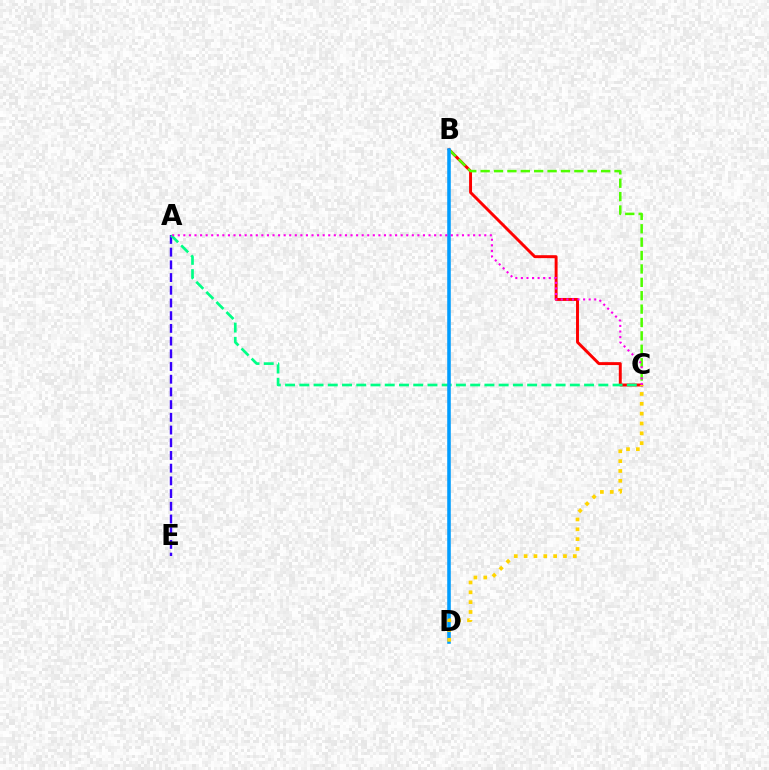{('B', 'C'): [{'color': '#ff0000', 'line_style': 'solid', 'thickness': 2.11}, {'color': '#4fff00', 'line_style': 'dashed', 'thickness': 1.82}], ('A', 'E'): [{'color': '#3700ff', 'line_style': 'dashed', 'thickness': 1.73}], ('A', 'C'): [{'color': '#00ff86', 'line_style': 'dashed', 'thickness': 1.93}, {'color': '#ff00ed', 'line_style': 'dotted', 'thickness': 1.51}], ('B', 'D'): [{'color': '#009eff', 'line_style': 'solid', 'thickness': 2.57}], ('C', 'D'): [{'color': '#ffd500', 'line_style': 'dotted', 'thickness': 2.67}]}